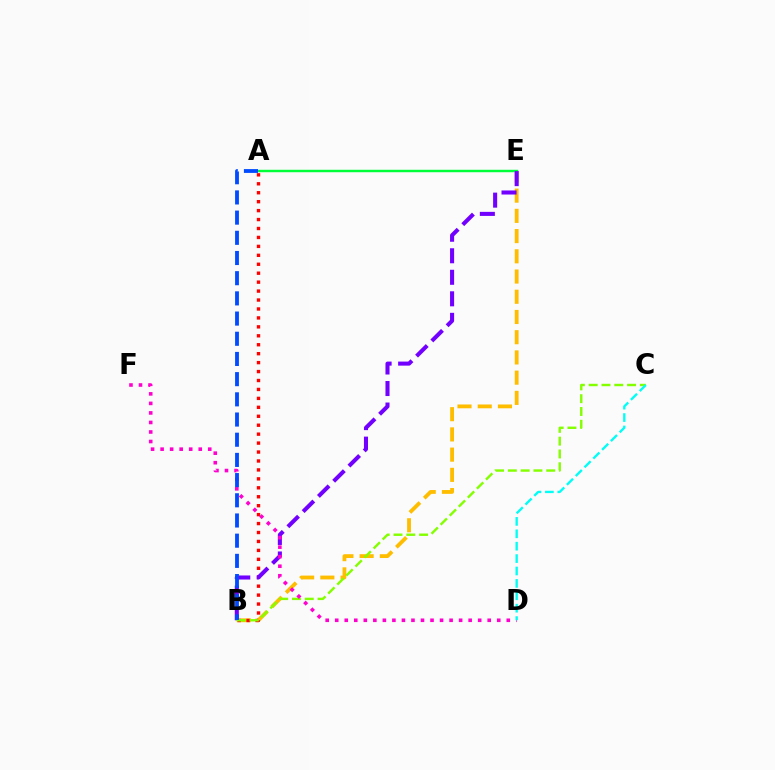{('B', 'E'): [{'color': '#ffbd00', 'line_style': 'dashed', 'thickness': 2.75}, {'color': '#7200ff', 'line_style': 'dashed', 'thickness': 2.92}], ('A', 'B'): [{'color': '#ff0000', 'line_style': 'dotted', 'thickness': 2.43}, {'color': '#004bff', 'line_style': 'dashed', 'thickness': 2.74}], ('A', 'E'): [{'color': '#00ff39', 'line_style': 'solid', 'thickness': 1.76}], ('B', 'C'): [{'color': '#84ff00', 'line_style': 'dashed', 'thickness': 1.74}], ('D', 'F'): [{'color': '#ff00cf', 'line_style': 'dotted', 'thickness': 2.59}], ('C', 'D'): [{'color': '#00fff6', 'line_style': 'dashed', 'thickness': 1.68}]}